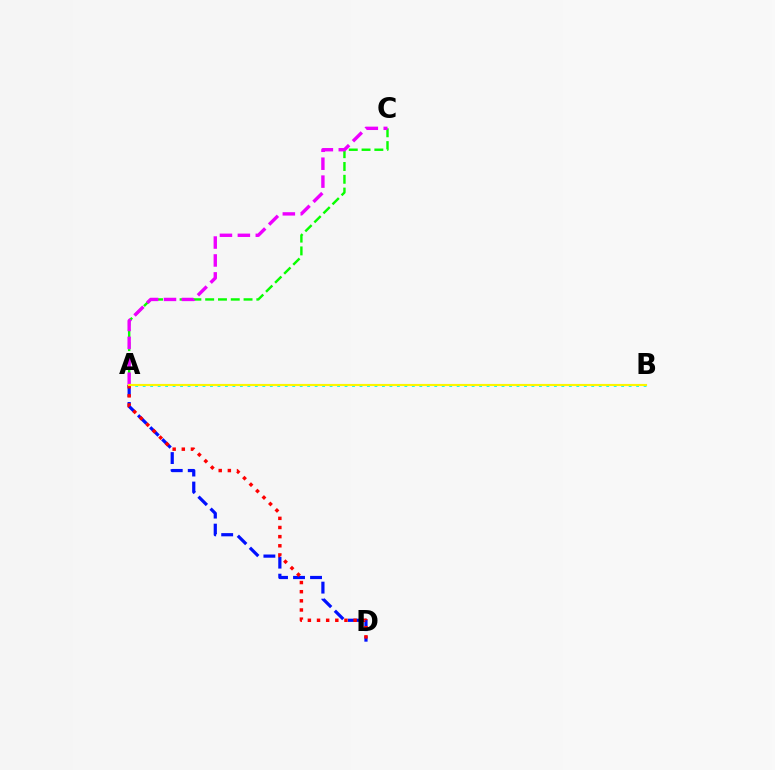{('A', 'D'): [{'color': '#0010ff', 'line_style': 'dashed', 'thickness': 2.31}, {'color': '#ff0000', 'line_style': 'dotted', 'thickness': 2.48}], ('A', 'C'): [{'color': '#08ff00', 'line_style': 'dashed', 'thickness': 1.74}, {'color': '#ee00ff', 'line_style': 'dashed', 'thickness': 2.44}], ('A', 'B'): [{'color': '#00fff6', 'line_style': 'dotted', 'thickness': 2.03}, {'color': '#fcf500', 'line_style': 'solid', 'thickness': 1.55}]}